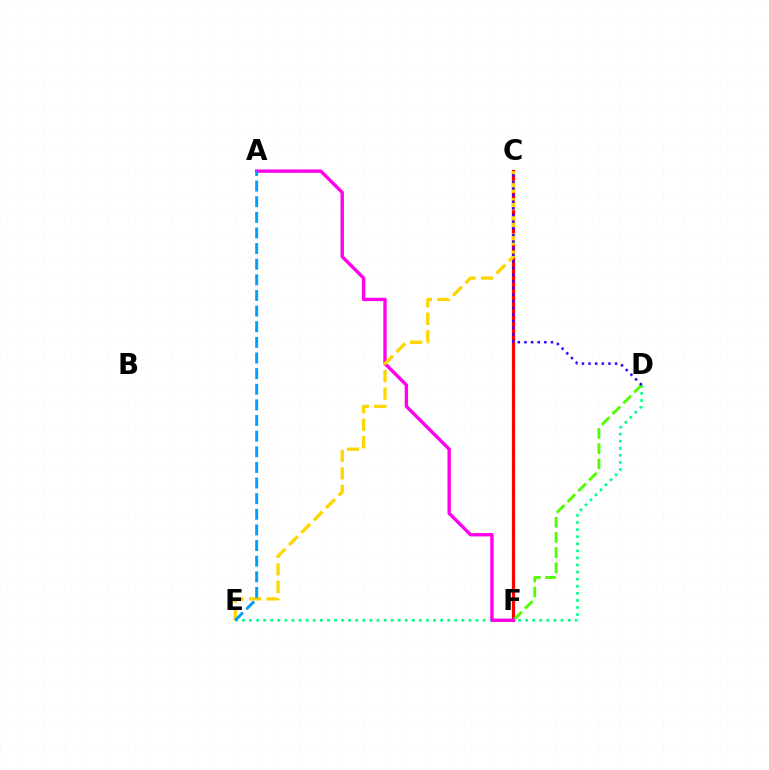{('D', 'E'): [{'color': '#00ff86', 'line_style': 'dotted', 'thickness': 1.92}], ('C', 'F'): [{'color': '#ff0000', 'line_style': 'solid', 'thickness': 2.32}], ('D', 'F'): [{'color': '#4fff00', 'line_style': 'dashed', 'thickness': 2.07}], ('A', 'F'): [{'color': '#ff00ed', 'line_style': 'solid', 'thickness': 2.43}], ('C', 'E'): [{'color': '#ffd500', 'line_style': 'dashed', 'thickness': 2.38}], ('A', 'E'): [{'color': '#009eff', 'line_style': 'dashed', 'thickness': 2.12}], ('C', 'D'): [{'color': '#3700ff', 'line_style': 'dotted', 'thickness': 1.8}]}